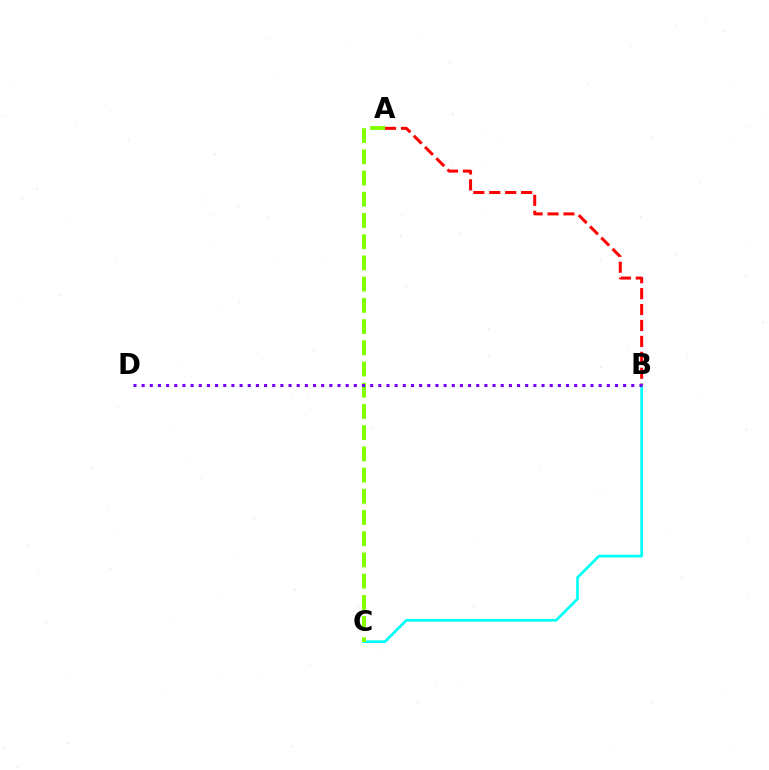{('B', 'C'): [{'color': '#00fff6', 'line_style': 'solid', 'thickness': 1.95}], ('A', 'C'): [{'color': '#84ff00', 'line_style': 'dashed', 'thickness': 2.88}], ('A', 'B'): [{'color': '#ff0000', 'line_style': 'dashed', 'thickness': 2.16}], ('B', 'D'): [{'color': '#7200ff', 'line_style': 'dotted', 'thickness': 2.22}]}